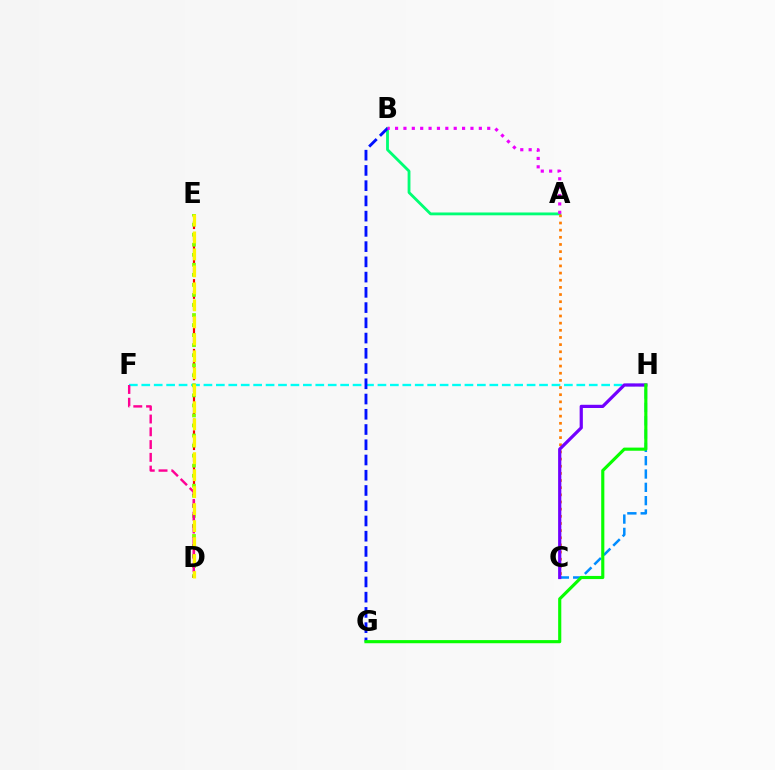{('D', 'E'): [{'color': '#ff0000', 'line_style': 'dashed', 'thickness': 1.58}, {'color': '#84ff00', 'line_style': 'dotted', 'thickness': 2.73}, {'color': '#fcf500', 'line_style': 'dashed', 'thickness': 2.31}], ('C', 'H'): [{'color': '#008cff', 'line_style': 'dashed', 'thickness': 1.81}, {'color': '#7200ff', 'line_style': 'solid', 'thickness': 2.32}], ('A', 'B'): [{'color': '#00ff74', 'line_style': 'solid', 'thickness': 2.03}, {'color': '#ee00ff', 'line_style': 'dotted', 'thickness': 2.28}], ('F', 'H'): [{'color': '#00fff6', 'line_style': 'dashed', 'thickness': 1.69}], ('B', 'G'): [{'color': '#0010ff', 'line_style': 'dashed', 'thickness': 2.07}], ('A', 'C'): [{'color': '#ff7c00', 'line_style': 'dotted', 'thickness': 1.94}], ('G', 'H'): [{'color': '#08ff00', 'line_style': 'solid', 'thickness': 2.26}], ('D', 'F'): [{'color': '#ff0094', 'line_style': 'dashed', 'thickness': 1.74}]}